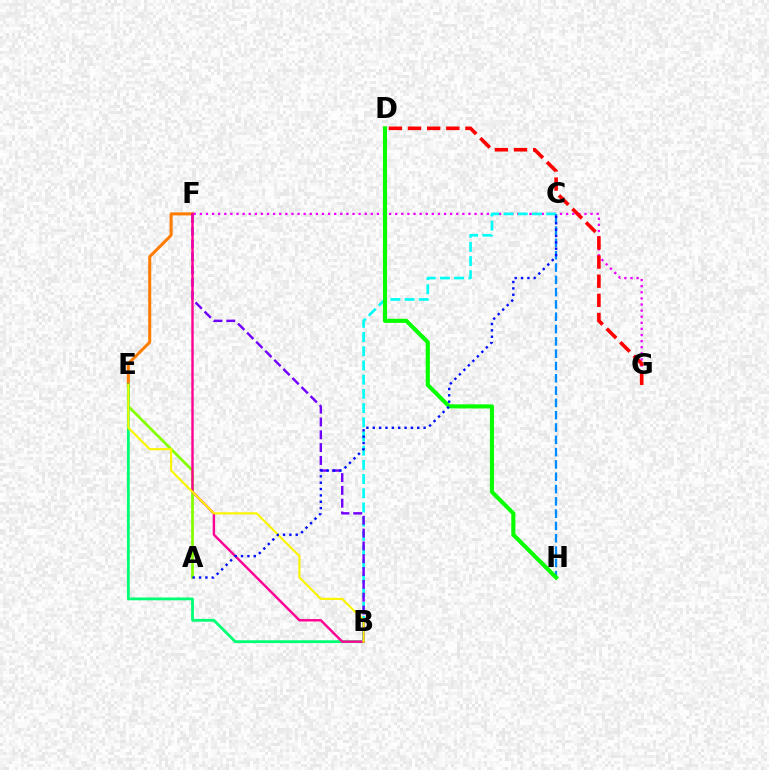{('A', 'E'): [{'color': '#84ff00', 'line_style': 'solid', 'thickness': 1.96}], ('F', 'G'): [{'color': '#ee00ff', 'line_style': 'dotted', 'thickness': 1.66}], ('B', 'C'): [{'color': '#00fff6', 'line_style': 'dashed', 'thickness': 1.93}], ('E', 'F'): [{'color': '#ff7c00', 'line_style': 'solid', 'thickness': 2.18}], ('C', 'H'): [{'color': '#008cff', 'line_style': 'dashed', 'thickness': 1.67}], ('B', 'E'): [{'color': '#00ff74', 'line_style': 'solid', 'thickness': 2.02}, {'color': '#fcf500', 'line_style': 'solid', 'thickness': 1.55}], ('D', 'G'): [{'color': '#ff0000', 'line_style': 'dashed', 'thickness': 2.6}], ('B', 'F'): [{'color': '#7200ff', 'line_style': 'dashed', 'thickness': 1.74}, {'color': '#ff0094', 'line_style': 'solid', 'thickness': 1.74}], ('D', 'H'): [{'color': '#08ff00', 'line_style': 'solid', 'thickness': 2.95}], ('A', 'C'): [{'color': '#0010ff', 'line_style': 'dotted', 'thickness': 1.73}]}